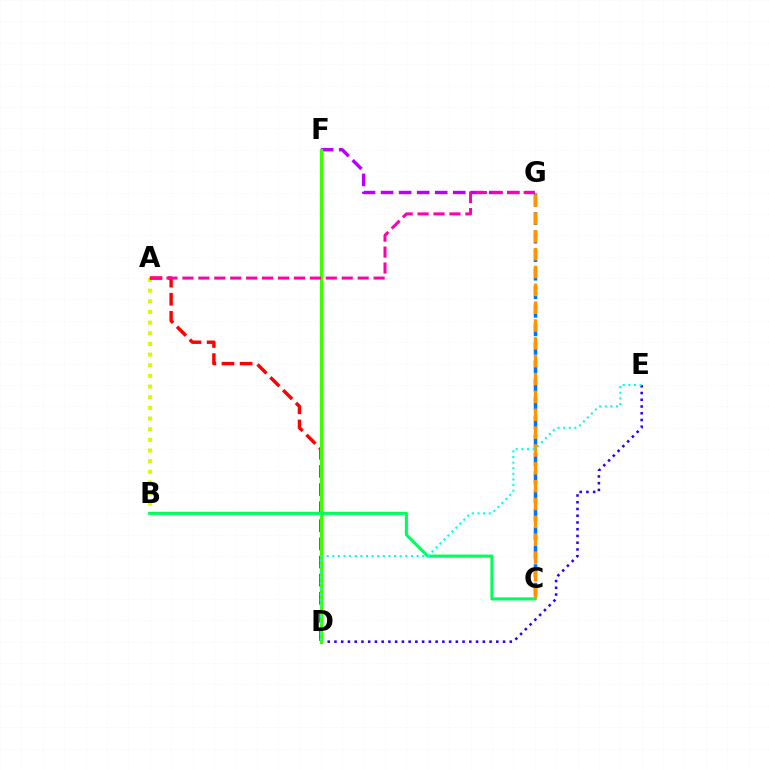{('F', 'G'): [{'color': '#b900ff', 'line_style': 'dashed', 'thickness': 2.45}], ('C', 'G'): [{'color': '#0074ff', 'line_style': 'dashed', 'thickness': 2.52}, {'color': '#ff9400', 'line_style': 'dashed', 'thickness': 2.42}], ('D', 'E'): [{'color': '#2500ff', 'line_style': 'dotted', 'thickness': 1.83}, {'color': '#00fff6', 'line_style': 'dotted', 'thickness': 1.53}], ('A', 'B'): [{'color': '#d1ff00', 'line_style': 'dotted', 'thickness': 2.89}], ('A', 'D'): [{'color': '#ff0000', 'line_style': 'dashed', 'thickness': 2.46}], ('D', 'F'): [{'color': '#3dff00', 'line_style': 'solid', 'thickness': 2.3}], ('B', 'C'): [{'color': '#00ff5c', 'line_style': 'solid', 'thickness': 2.23}], ('A', 'G'): [{'color': '#ff00ac', 'line_style': 'dashed', 'thickness': 2.16}]}